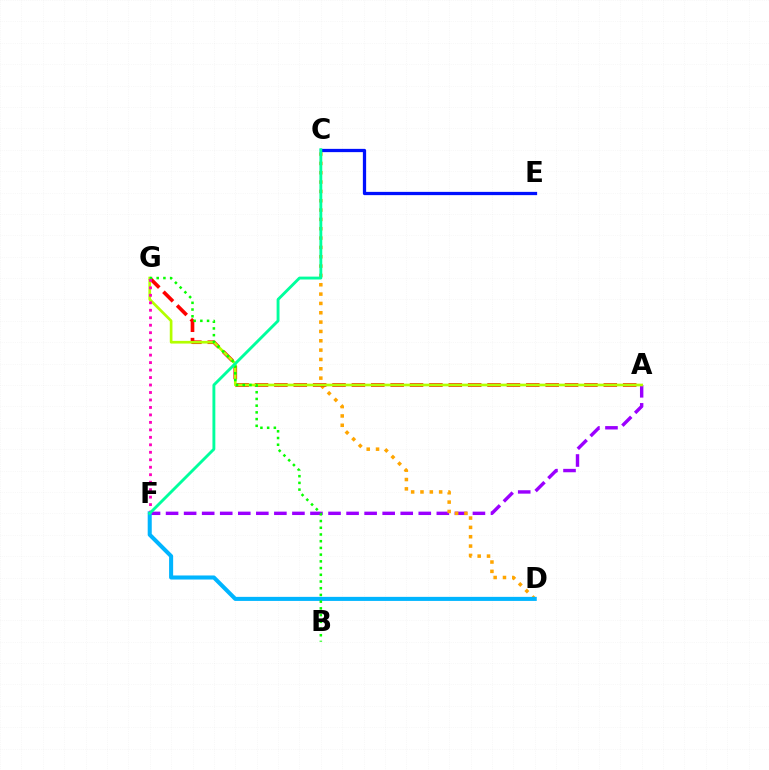{('A', 'F'): [{'color': '#9b00ff', 'line_style': 'dashed', 'thickness': 2.45}], ('C', 'D'): [{'color': '#ffa500', 'line_style': 'dotted', 'thickness': 2.54}], ('A', 'G'): [{'color': '#ff0000', 'line_style': 'dashed', 'thickness': 2.63}, {'color': '#b3ff00', 'line_style': 'solid', 'thickness': 1.93}], ('D', 'F'): [{'color': '#00b5ff', 'line_style': 'solid', 'thickness': 2.92}], ('B', 'G'): [{'color': '#08ff00', 'line_style': 'dotted', 'thickness': 1.82}], ('F', 'G'): [{'color': '#ff00bd', 'line_style': 'dotted', 'thickness': 2.03}], ('C', 'E'): [{'color': '#0010ff', 'line_style': 'solid', 'thickness': 2.35}], ('C', 'F'): [{'color': '#00ff9d', 'line_style': 'solid', 'thickness': 2.07}]}